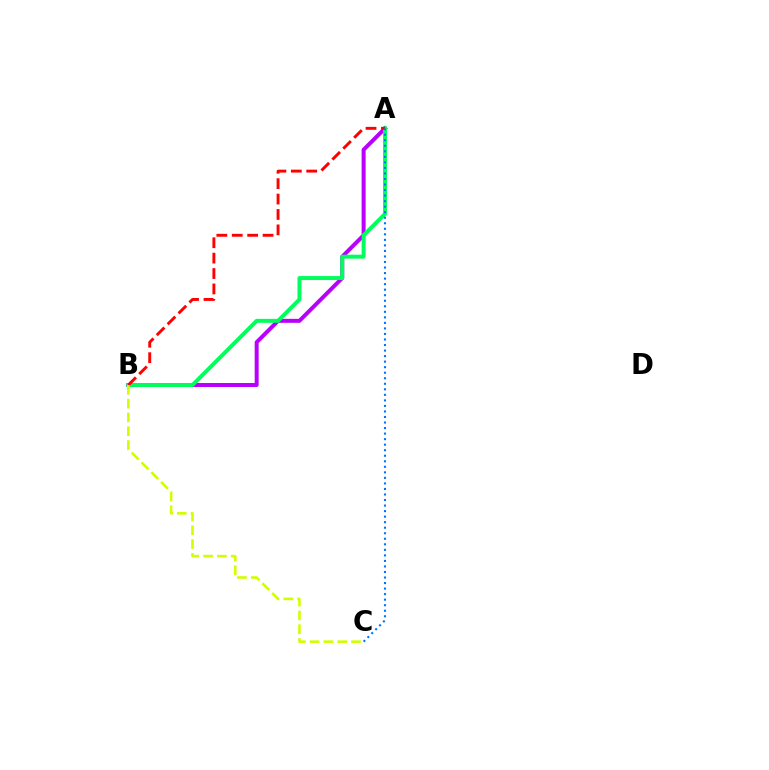{('A', 'B'): [{'color': '#b900ff', 'line_style': 'solid', 'thickness': 2.87}, {'color': '#00ff5c', 'line_style': 'solid', 'thickness': 2.85}, {'color': '#ff0000', 'line_style': 'dashed', 'thickness': 2.09}], ('A', 'C'): [{'color': '#0074ff', 'line_style': 'dotted', 'thickness': 1.5}], ('B', 'C'): [{'color': '#d1ff00', 'line_style': 'dashed', 'thickness': 1.88}]}